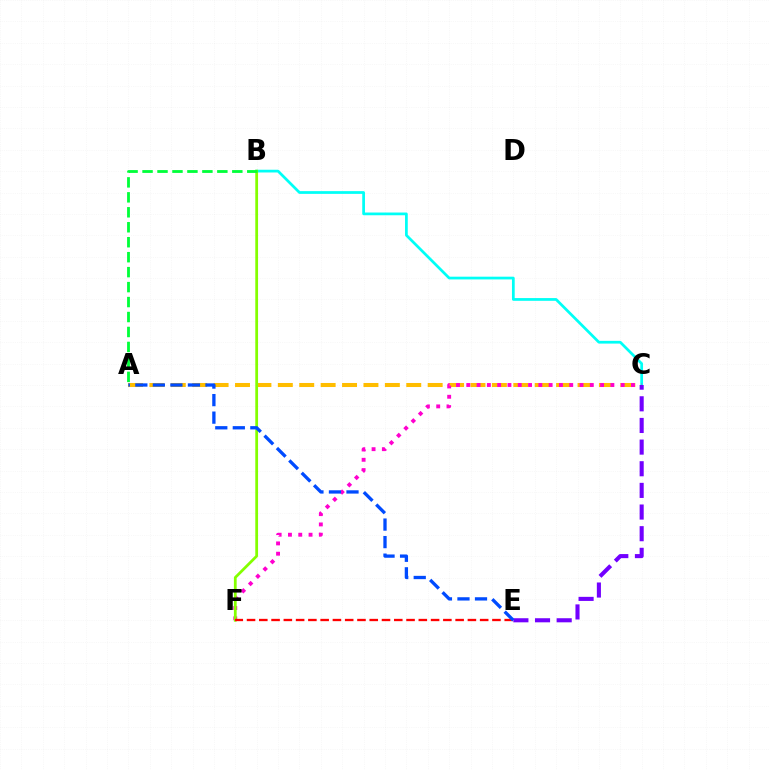{('A', 'C'): [{'color': '#ffbd00', 'line_style': 'dashed', 'thickness': 2.91}], ('B', 'C'): [{'color': '#00fff6', 'line_style': 'solid', 'thickness': 1.97}], ('C', 'F'): [{'color': '#ff00cf', 'line_style': 'dotted', 'thickness': 2.8}], ('B', 'F'): [{'color': '#84ff00', 'line_style': 'solid', 'thickness': 1.99}], ('E', 'F'): [{'color': '#ff0000', 'line_style': 'dashed', 'thickness': 1.67}], ('A', 'B'): [{'color': '#00ff39', 'line_style': 'dashed', 'thickness': 2.03}], ('C', 'E'): [{'color': '#7200ff', 'line_style': 'dashed', 'thickness': 2.94}], ('A', 'E'): [{'color': '#004bff', 'line_style': 'dashed', 'thickness': 2.38}]}